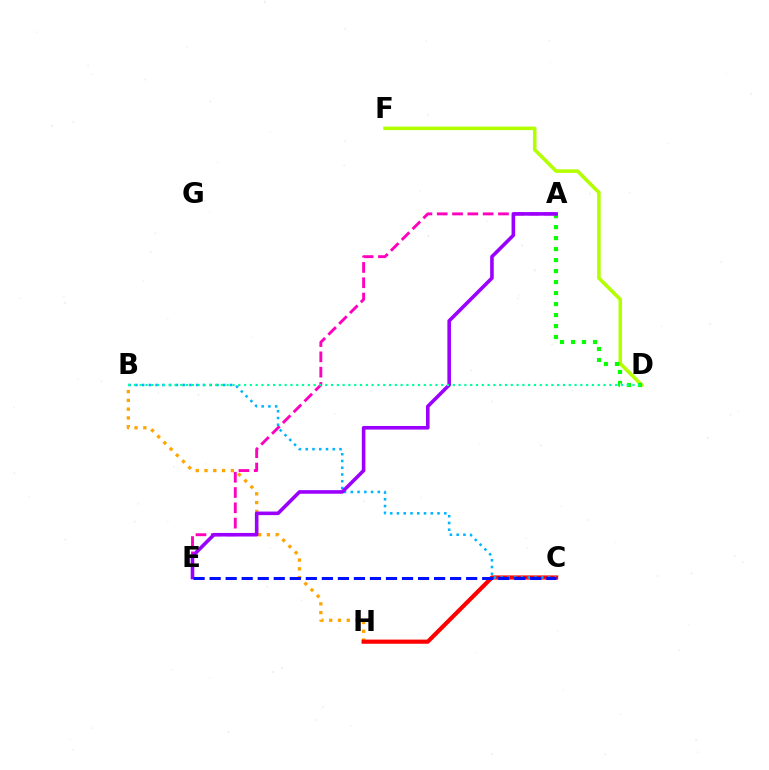{('D', 'F'): [{'color': '#b3ff00', 'line_style': 'solid', 'thickness': 2.56}], ('A', 'D'): [{'color': '#08ff00', 'line_style': 'dotted', 'thickness': 2.99}], ('B', 'H'): [{'color': '#ffa500', 'line_style': 'dotted', 'thickness': 2.38}], ('A', 'E'): [{'color': '#ff00bd', 'line_style': 'dashed', 'thickness': 2.08}, {'color': '#9b00ff', 'line_style': 'solid', 'thickness': 2.58}], ('C', 'H'): [{'color': '#ff0000', 'line_style': 'solid', 'thickness': 3.0}], ('B', 'C'): [{'color': '#00b5ff', 'line_style': 'dotted', 'thickness': 1.84}], ('B', 'D'): [{'color': '#00ff9d', 'line_style': 'dotted', 'thickness': 1.58}], ('C', 'E'): [{'color': '#0010ff', 'line_style': 'dashed', 'thickness': 2.18}]}